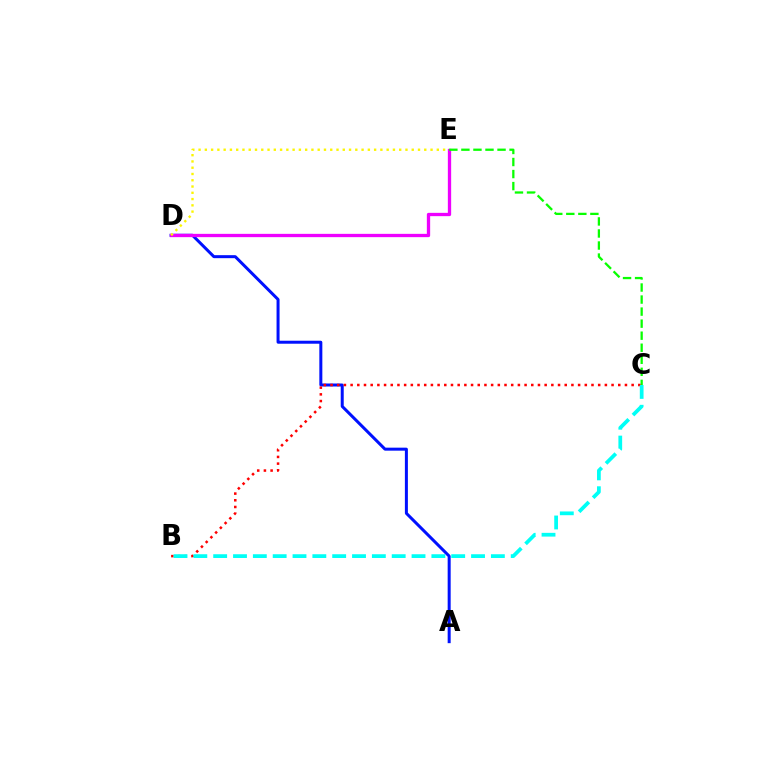{('A', 'D'): [{'color': '#0010ff', 'line_style': 'solid', 'thickness': 2.16}], ('D', 'E'): [{'color': '#ee00ff', 'line_style': 'solid', 'thickness': 2.38}, {'color': '#fcf500', 'line_style': 'dotted', 'thickness': 1.7}], ('C', 'E'): [{'color': '#08ff00', 'line_style': 'dashed', 'thickness': 1.64}], ('B', 'C'): [{'color': '#ff0000', 'line_style': 'dotted', 'thickness': 1.82}, {'color': '#00fff6', 'line_style': 'dashed', 'thickness': 2.69}]}